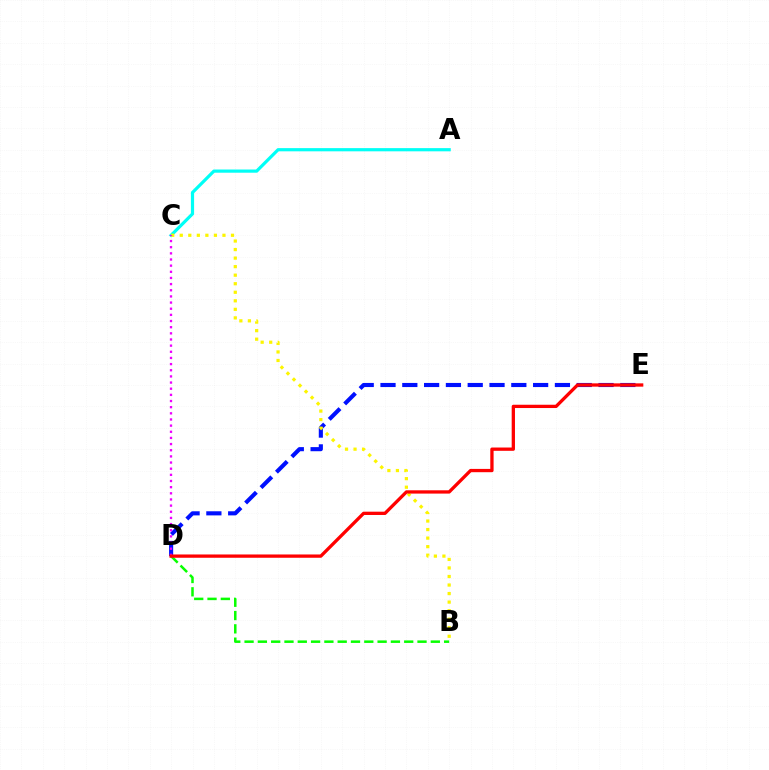{('D', 'E'): [{'color': '#0010ff', 'line_style': 'dashed', 'thickness': 2.96}, {'color': '#ff0000', 'line_style': 'solid', 'thickness': 2.37}], ('A', 'C'): [{'color': '#00fff6', 'line_style': 'solid', 'thickness': 2.3}], ('B', 'C'): [{'color': '#fcf500', 'line_style': 'dotted', 'thickness': 2.32}], ('C', 'D'): [{'color': '#ee00ff', 'line_style': 'dotted', 'thickness': 1.67}], ('B', 'D'): [{'color': '#08ff00', 'line_style': 'dashed', 'thickness': 1.81}]}